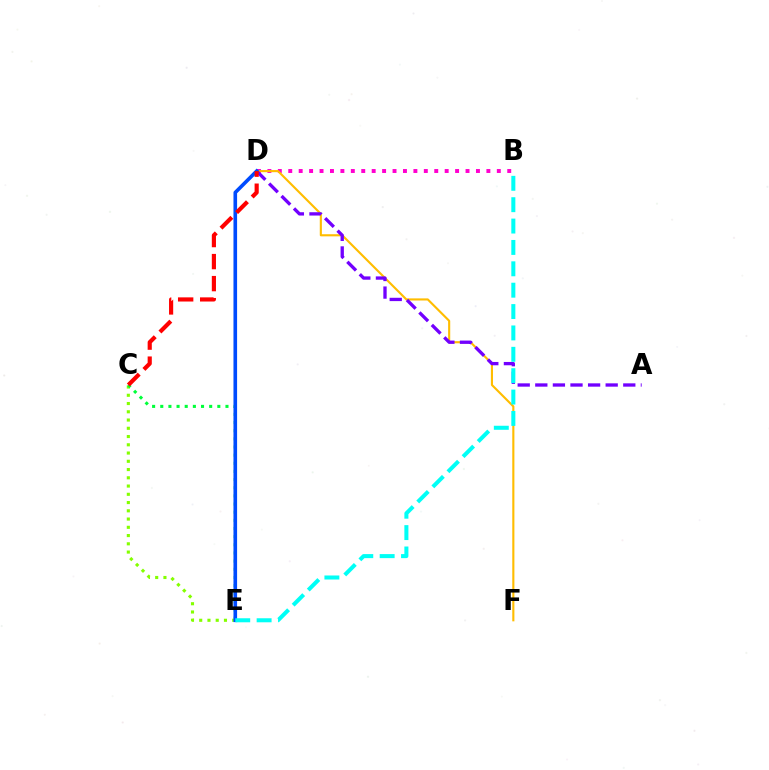{('C', 'E'): [{'color': '#84ff00', 'line_style': 'dotted', 'thickness': 2.24}, {'color': '#00ff39', 'line_style': 'dotted', 'thickness': 2.21}], ('B', 'D'): [{'color': '#ff00cf', 'line_style': 'dotted', 'thickness': 2.83}], ('D', 'F'): [{'color': '#ffbd00', 'line_style': 'solid', 'thickness': 1.53}], ('A', 'D'): [{'color': '#7200ff', 'line_style': 'dashed', 'thickness': 2.39}], ('D', 'E'): [{'color': '#004bff', 'line_style': 'solid', 'thickness': 2.61}], ('B', 'E'): [{'color': '#00fff6', 'line_style': 'dashed', 'thickness': 2.9}], ('C', 'D'): [{'color': '#ff0000', 'line_style': 'dashed', 'thickness': 2.99}]}